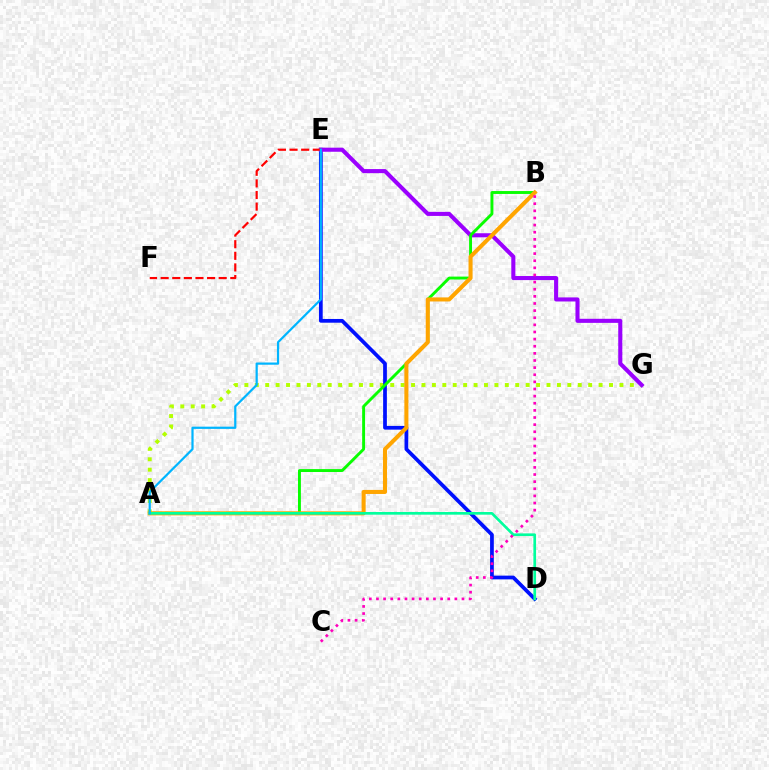{('A', 'G'): [{'color': '#b3ff00', 'line_style': 'dotted', 'thickness': 2.83}], ('D', 'E'): [{'color': '#0010ff', 'line_style': 'solid', 'thickness': 2.69}], ('E', 'G'): [{'color': '#9b00ff', 'line_style': 'solid', 'thickness': 2.93}], ('E', 'F'): [{'color': '#ff0000', 'line_style': 'dashed', 'thickness': 1.58}], ('A', 'B'): [{'color': '#08ff00', 'line_style': 'solid', 'thickness': 2.09}, {'color': '#ffa500', 'line_style': 'solid', 'thickness': 2.92}], ('A', 'D'): [{'color': '#00ff9d', 'line_style': 'solid', 'thickness': 1.92}], ('B', 'C'): [{'color': '#ff00bd', 'line_style': 'dotted', 'thickness': 1.94}], ('A', 'E'): [{'color': '#00b5ff', 'line_style': 'solid', 'thickness': 1.6}]}